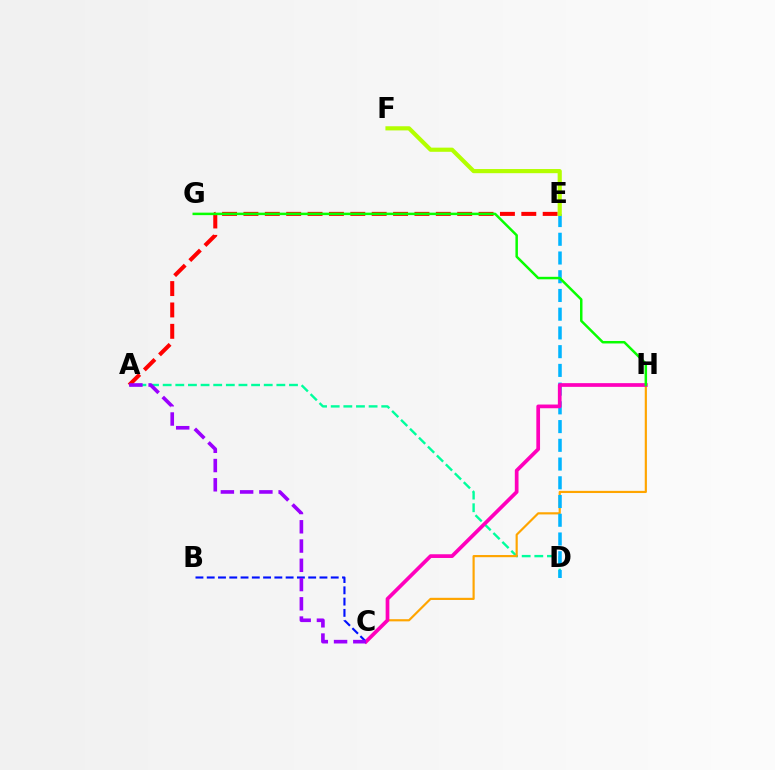{('A', 'D'): [{'color': '#00ff9d', 'line_style': 'dashed', 'thickness': 1.72}], ('B', 'C'): [{'color': '#0010ff', 'line_style': 'dashed', 'thickness': 1.53}], ('C', 'H'): [{'color': '#ffa500', 'line_style': 'solid', 'thickness': 1.56}, {'color': '#ff00bd', 'line_style': 'solid', 'thickness': 2.67}], ('A', 'E'): [{'color': '#ff0000', 'line_style': 'dashed', 'thickness': 2.9}], ('D', 'E'): [{'color': '#00b5ff', 'line_style': 'dashed', 'thickness': 2.54}], ('E', 'F'): [{'color': '#b3ff00', 'line_style': 'solid', 'thickness': 2.99}], ('G', 'H'): [{'color': '#08ff00', 'line_style': 'solid', 'thickness': 1.79}], ('A', 'C'): [{'color': '#9b00ff', 'line_style': 'dashed', 'thickness': 2.62}]}